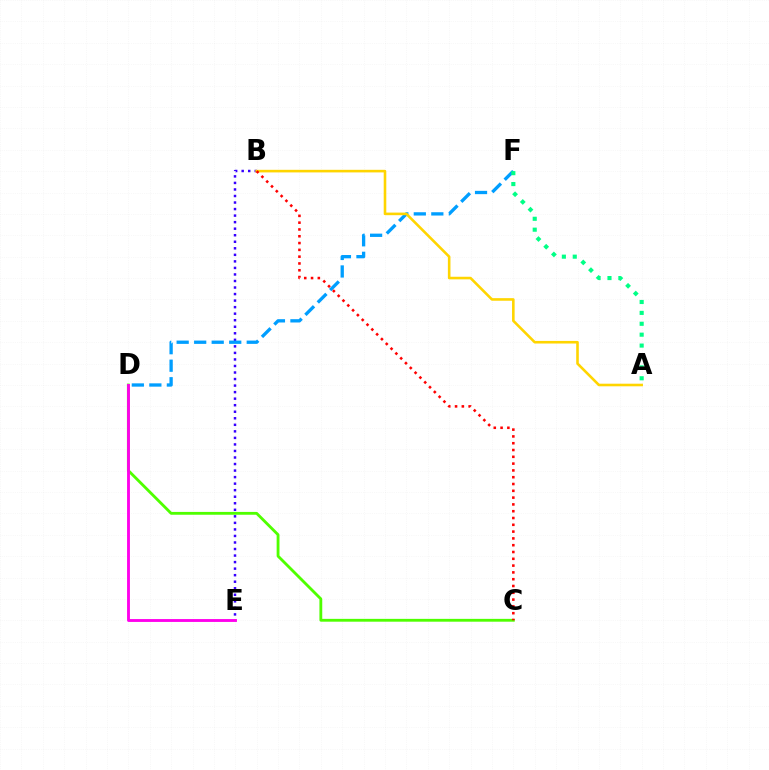{('C', 'D'): [{'color': '#4fff00', 'line_style': 'solid', 'thickness': 2.04}], ('B', 'E'): [{'color': '#3700ff', 'line_style': 'dotted', 'thickness': 1.78}], ('D', 'F'): [{'color': '#009eff', 'line_style': 'dashed', 'thickness': 2.38}], ('D', 'E'): [{'color': '#ff00ed', 'line_style': 'solid', 'thickness': 2.06}], ('A', 'B'): [{'color': '#ffd500', 'line_style': 'solid', 'thickness': 1.87}], ('B', 'C'): [{'color': '#ff0000', 'line_style': 'dotted', 'thickness': 1.85}], ('A', 'F'): [{'color': '#00ff86', 'line_style': 'dotted', 'thickness': 2.96}]}